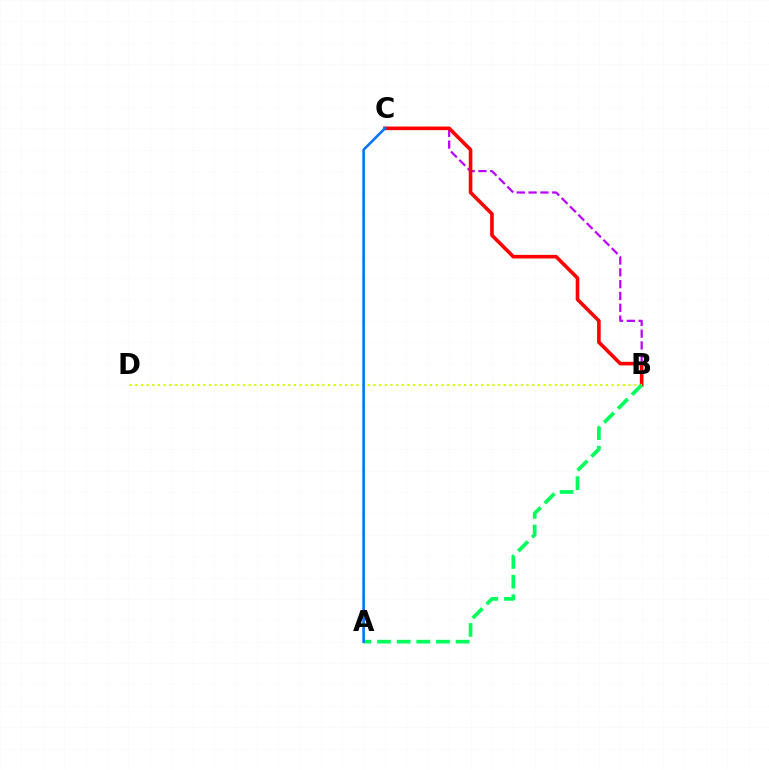{('B', 'C'): [{'color': '#b900ff', 'line_style': 'dashed', 'thickness': 1.6}, {'color': '#ff0000', 'line_style': 'solid', 'thickness': 2.6}], ('B', 'D'): [{'color': '#d1ff00', 'line_style': 'dotted', 'thickness': 1.54}], ('A', 'B'): [{'color': '#00ff5c', 'line_style': 'dashed', 'thickness': 2.67}], ('A', 'C'): [{'color': '#0074ff', 'line_style': 'solid', 'thickness': 1.86}]}